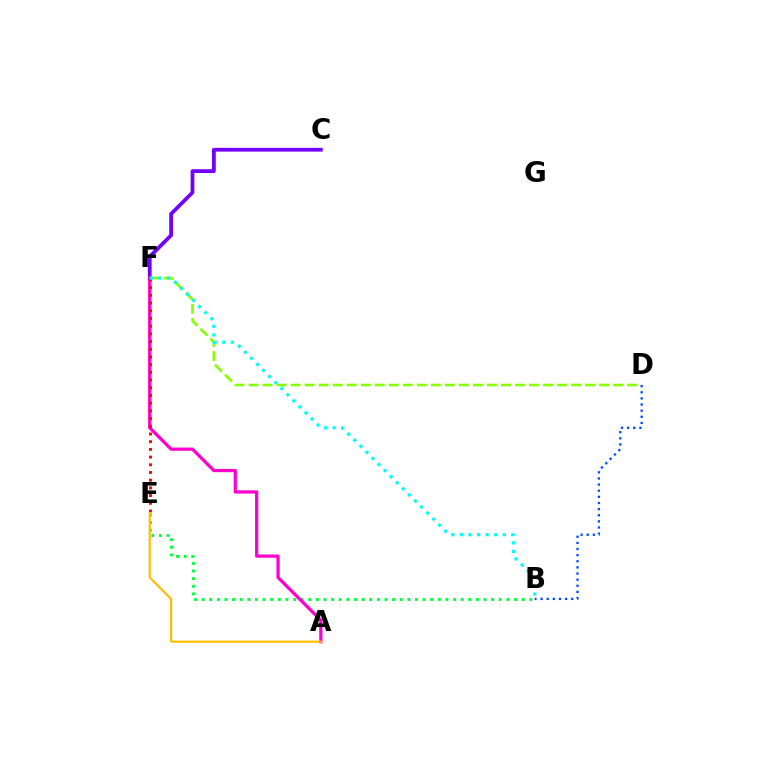{('C', 'F'): [{'color': '#7200ff', 'line_style': 'solid', 'thickness': 2.71}], ('B', 'E'): [{'color': '#00ff39', 'line_style': 'dotted', 'thickness': 2.07}], ('D', 'F'): [{'color': '#84ff00', 'line_style': 'dashed', 'thickness': 1.91}], ('B', 'D'): [{'color': '#004bff', 'line_style': 'dotted', 'thickness': 1.67}], ('A', 'F'): [{'color': '#ff00cf', 'line_style': 'solid', 'thickness': 2.33}], ('E', 'F'): [{'color': '#ff0000', 'line_style': 'dotted', 'thickness': 2.09}], ('A', 'E'): [{'color': '#ffbd00', 'line_style': 'solid', 'thickness': 1.57}], ('B', 'F'): [{'color': '#00fff6', 'line_style': 'dotted', 'thickness': 2.33}]}